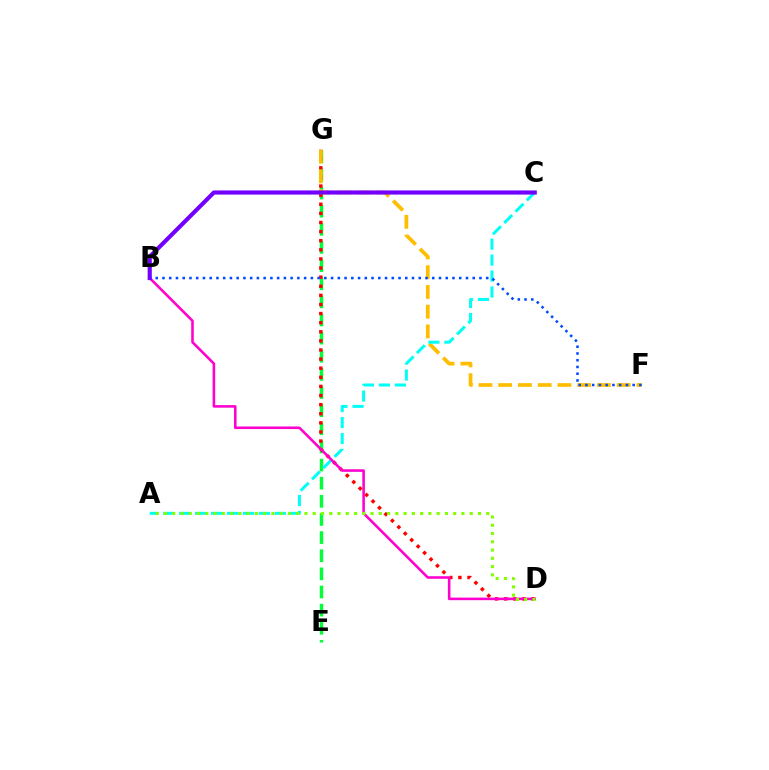{('E', 'G'): [{'color': '#00ff39', 'line_style': 'dashed', 'thickness': 2.46}], ('D', 'G'): [{'color': '#ff0000', 'line_style': 'dotted', 'thickness': 2.47}], ('F', 'G'): [{'color': '#ffbd00', 'line_style': 'dashed', 'thickness': 2.68}], ('A', 'C'): [{'color': '#00fff6', 'line_style': 'dashed', 'thickness': 2.17}], ('B', 'D'): [{'color': '#ff00cf', 'line_style': 'solid', 'thickness': 1.85}], ('B', 'F'): [{'color': '#004bff', 'line_style': 'dotted', 'thickness': 1.83}], ('A', 'D'): [{'color': '#84ff00', 'line_style': 'dotted', 'thickness': 2.24}], ('B', 'C'): [{'color': '#7200ff', 'line_style': 'solid', 'thickness': 2.98}]}